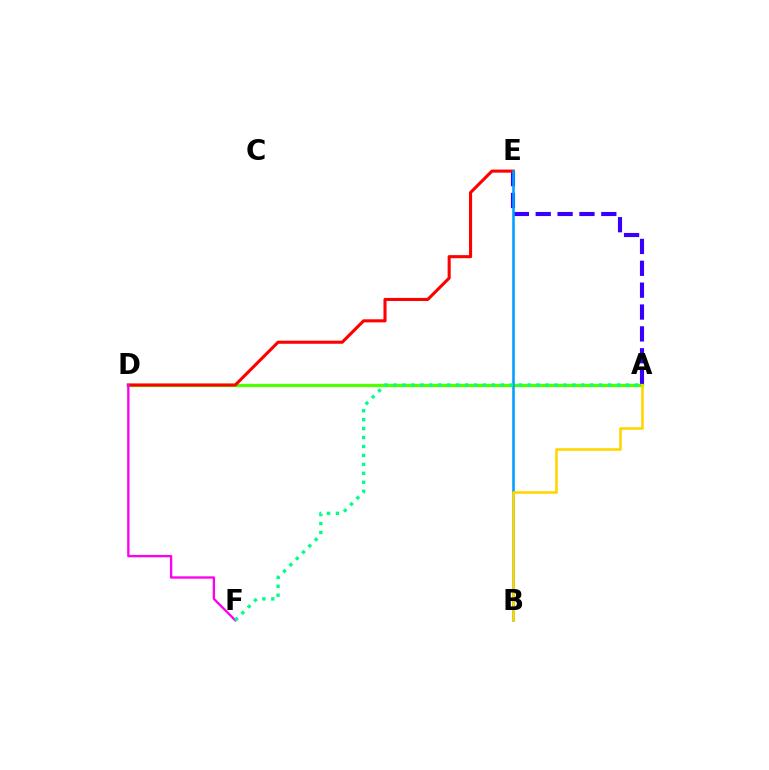{('A', 'E'): [{'color': '#3700ff', 'line_style': 'dashed', 'thickness': 2.97}], ('A', 'D'): [{'color': '#4fff00', 'line_style': 'solid', 'thickness': 2.38}], ('D', 'E'): [{'color': '#ff0000', 'line_style': 'solid', 'thickness': 2.22}], ('D', 'F'): [{'color': '#ff00ed', 'line_style': 'solid', 'thickness': 1.68}], ('B', 'E'): [{'color': '#009eff', 'line_style': 'solid', 'thickness': 1.84}], ('A', 'B'): [{'color': '#ffd500', 'line_style': 'solid', 'thickness': 1.88}], ('A', 'F'): [{'color': '#00ff86', 'line_style': 'dotted', 'thickness': 2.43}]}